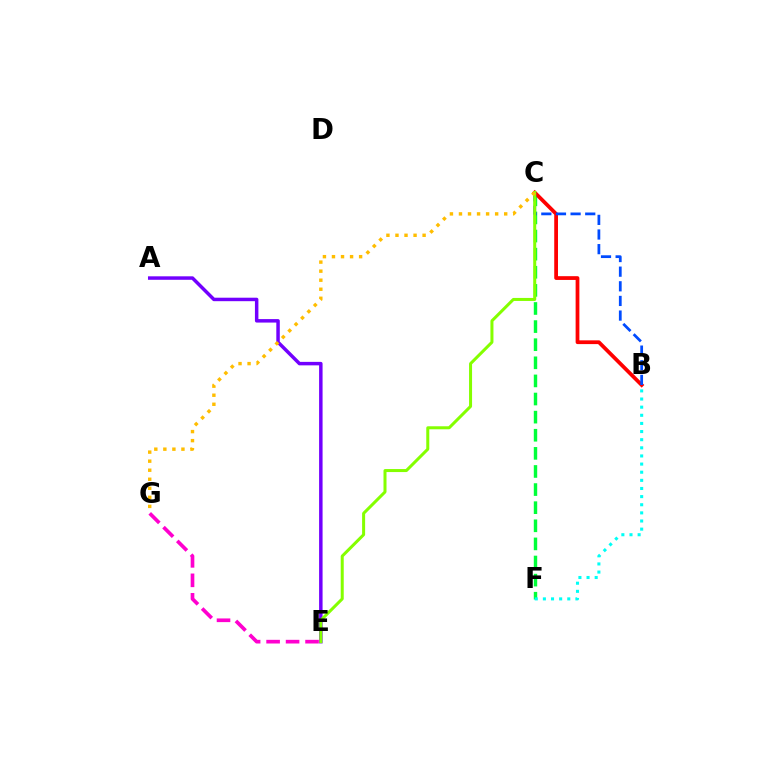{('E', 'G'): [{'color': '#ff00cf', 'line_style': 'dashed', 'thickness': 2.65}], ('C', 'F'): [{'color': '#00ff39', 'line_style': 'dashed', 'thickness': 2.46}], ('B', 'C'): [{'color': '#ff0000', 'line_style': 'solid', 'thickness': 2.71}, {'color': '#004bff', 'line_style': 'dashed', 'thickness': 1.99}], ('A', 'E'): [{'color': '#7200ff', 'line_style': 'solid', 'thickness': 2.5}], ('B', 'F'): [{'color': '#00fff6', 'line_style': 'dotted', 'thickness': 2.21}], ('C', 'E'): [{'color': '#84ff00', 'line_style': 'solid', 'thickness': 2.17}], ('C', 'G'): [{'color': '#ffbd00', 'line_style': 'dotted', 'thickness': 2.46}]}